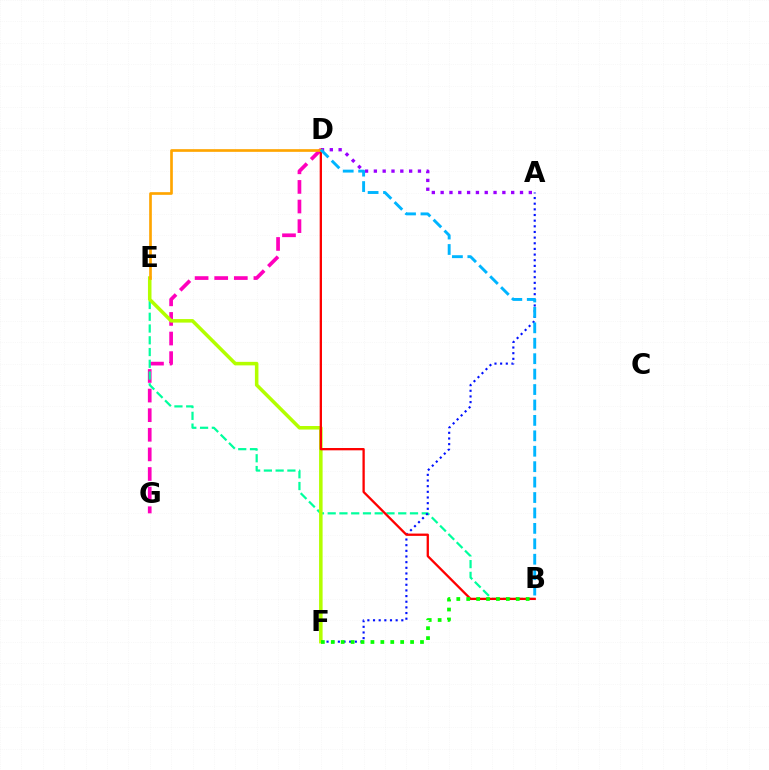{('D', 'G'): [{'color': '#ff00bd', 'line_style': 'dashed', 'thickness': 2.66}], ('B', 'E'): [{'color': '#00ff9d', 'line_style': 'dashed', 'thickness': 1.6}], ('A', 'F'): [{'color': '#0010ff', 'line_style': 'dotted', 'thickness': 1.54}], ('A', 'D'): [{'color': '#9b00ff', 'line_style': 'dotted', 'thickness': 2.4}], ('E', 'F'): [{'color': '#b3ff00', 'line_style': 'solid', 'thickness': 2.55}], ('B', 'D'): [{'color': '#ff0000', 'line_style': 'solid', 'thickness': 1.66}, {'color': '#00b5ff', 'line_style': 'dashed', 'thickness': 2.1}], ('B', 'F'): [{'color': '#08ff00', 'line_style': 'dotted', 'thickness': 2.69}], ('D', 'E'): [{'color': '#ffa500', 'line_style': 'solid', 'thickness': 1.92}]}